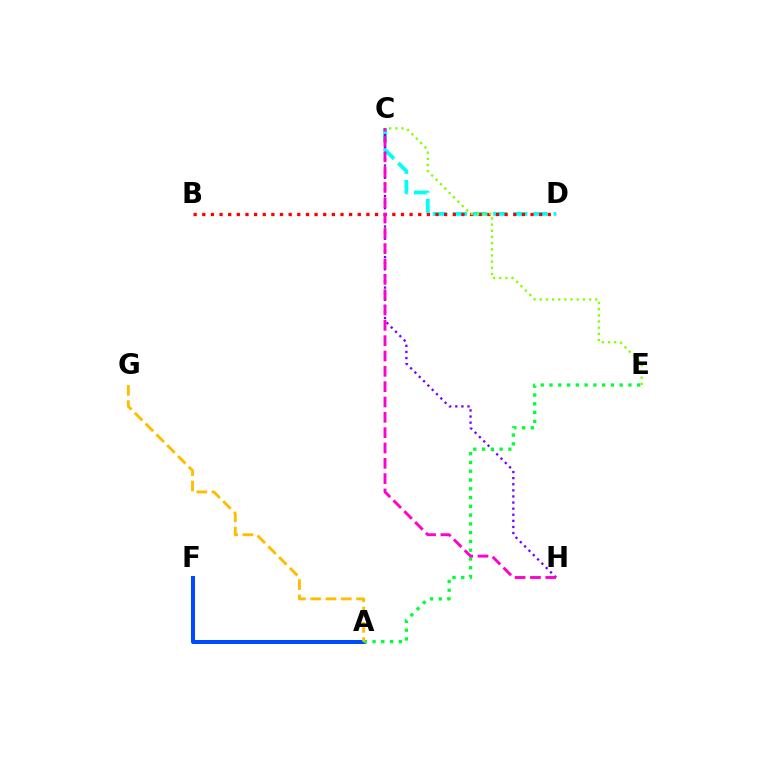{('C', 'D'): [{'color': '#00fff6', 'line_style': 'dashed', 'thickness': 2.74}], ('B', 'D'): [{'color': '#ff0000', 'line_style': 'dotted', 'thickness': 2.35}], ('A', 'F'): [{'color': '#004bff', 'line_style': 'solid', 'thickness': 2.88}], ('C', 'H'): [{'color': '#7200ff', 'line_style': 'dotted', 'thickness': 1.66}, {'color': '#ff00cf', 'line_style': 'dashed', 'thickness': 2.08}], ('A', 'E'): [{'color': '#00ff39', 'line_style': 'dotted', 'thickness': 2.38}], ('A', 'G'): [{'color': '#ffbd00', 'line_style': 'dashed', 'thickness': 2.08}], ('C', 'E'): [{'color': '#84ff00', 'line_style': 'dotted', 'thickness': 1.68}]}